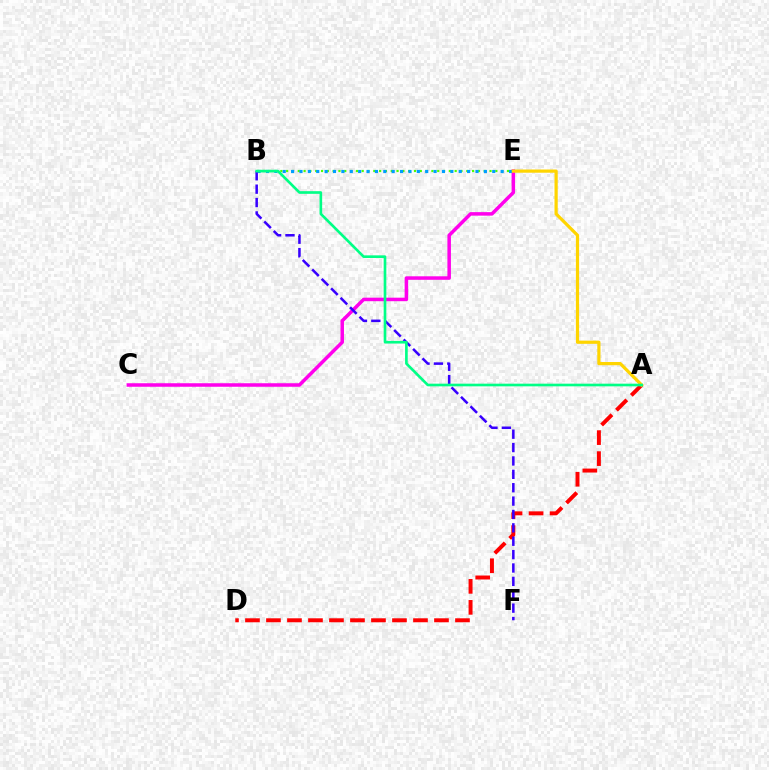{('B', 'E'): [{'color': '#4fff00', 'line_style': 'dotted', 'thickness': 1.58}, {'color': '#009eff', 'line_style': 'dotted', 'thickness': 2.28}], ('C', 'E'): [{'color': '#ff00ed', 'line_style': 'solid', 'thickness': 2.53}], ('A', 'D'): [{'color': '#ff0000', 'line_style': 'dashed', 'thickness': 2.85}], ('B', 'F'): [{'color': '#3700ff', 'line_style': 'dashed', 'thickness': 1.82}], ('A', 'E'): [{'color': '#ffd500', 'line_style': 'solid', 'thickness': 2.31}], ('A', 'B'): [{'color': '#00ff86', 'line_style': 'solid', 'thickness': 1.91}]}